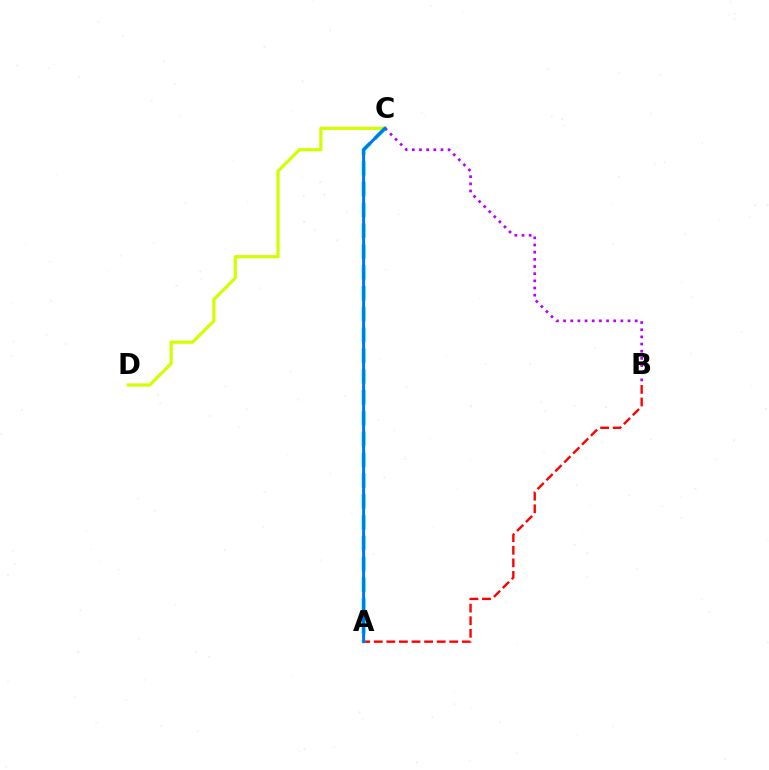{('A', 'B'): [{'color': '#ff0000', 'line_style': 'dashed', 'thickness': 1.71}], ('C', 'D'): [{'color': '#d1ff00', 'line_style': 'solid', 'thickness': 2.3}], ('B', 'C'): [{'color': '#b900ff', 'line_style': 'dotted', 'thickness': 1.95}], ('A', 'C'): [{'color': '#00ff5c', 'line_style': 'dashed', 'thickness': 2.83}, {'color': '#0074ff', 'line_style': 'solid', 'thickness': 2.17}]}